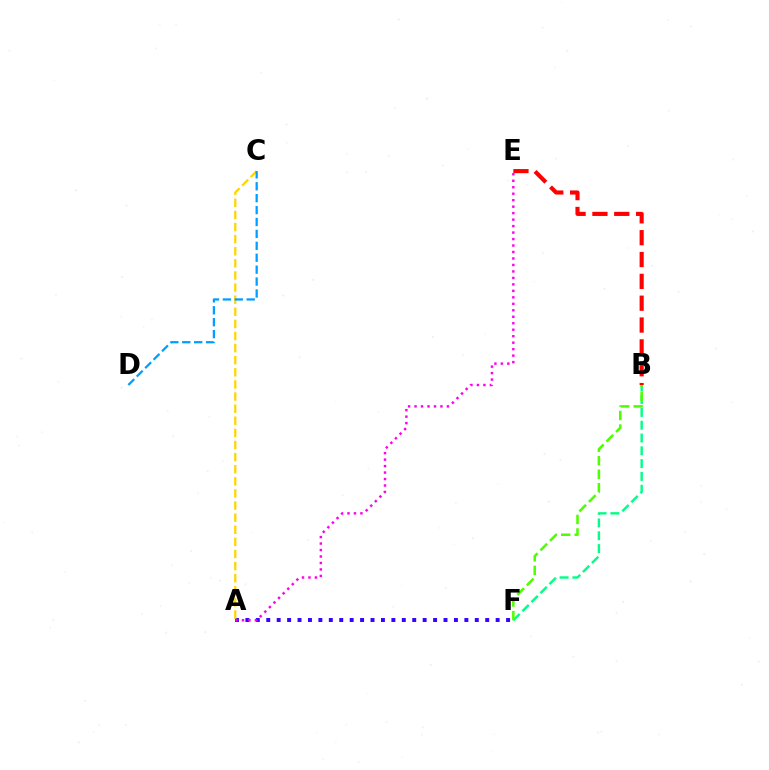{('A', 'F'): [{'color': '#3700ff', 'line_style': 'dotted', 'thickness': 2.83}], ('B', 'F'): [{'color': '#00ff86', 'line_style': 'dashed', 'thickness': 1.74}, {'color': '#4fff00', 'line_style': 'dashed', 'thickness': 1.84}], ('A', 'E'): [{'color': '#ff00ed', 'line_style': 'dotted', 'thickness': 1.76}], ('A', 'C'): [{'color': '#ffd500', 'line_style': 'dashed', 'thickness': 1.65}], ('C', 'D'): [{'color': '#009eff', 'line_style': 'dashed', 'thickness': 1.62}], ('B', 'E'): [{'color': '#ff0000', 'line_style': 'dashed', 'thickness': 2.97}]}